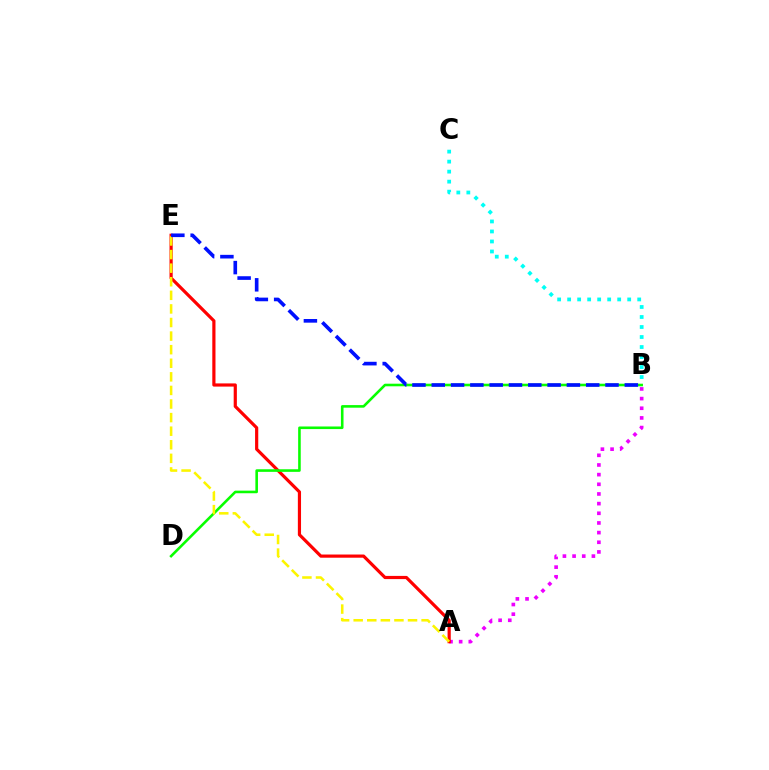{('B', 'C'): [{'color': '#00fff6', 'line_style': 'dotted', 'thickness': 2.72}], ('A', 'B'): [{'color': '#ee00ff', 'line_style': 'dotted', 'thickness': 2.63}], ('A', 'E'): [{'color': '#ff0000', 'line_style': 'solid', 'thickness': 2.29}, {'color': '#fcf500', 'line_style': 'dashed', 'thickness': 1.85}], ('B', 'D'): [{'color': '#08ff00', 'line_style': 'solid', 'thickness': 1.87}], ('B', 'E'): [{'color': '#0010ff', 'line_style': 'dashed', 'thickness': 2.62}]}